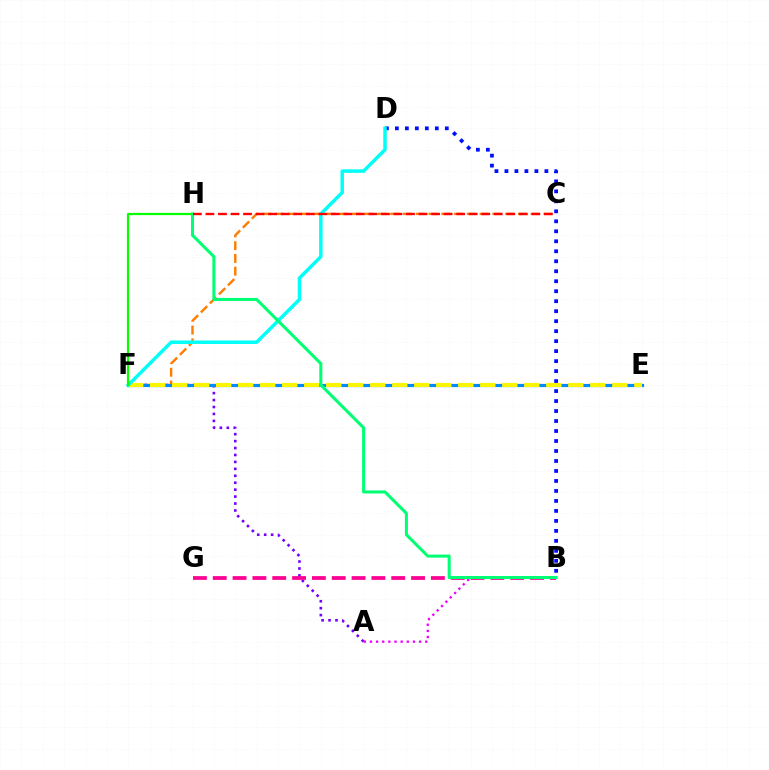{('C', 'F'): [{'color': '#ff7c00', 'line_style': 'dashed', 'thickness': 1.73}], ('E', 'F'): [{'color': '#84ff00', 'line_style': 'solid', 'thickness': 1.86}, {'color': '#008cff', 'line_style': 'solid', 'thickness': 2.29}, {'color': '#fcf500', 'line_style': 'dashed', 'thickness': 2.99}], ('A', 'F'): [{'color': '#7200ff', 'line_style': 'dotted', 'thickness': 1.88}], ('A', 'B'): [{'color': '#ee00ff', 'line_style': 'dotted', 'thickness': 1.67}], ('B', 'D'): [{'color': '#0010ff', 'line_style': 'dotted', 'thickness': 2.71}], ('D', 'F'): [{'color': '#00fff6', 'line_style': 'solid', 'thickness': 2.5}], ('F', 'H'): [{'color': '#08ff00', 'line_style': 'solid', 'thickness': 1.6}], ('B', 'G'): [{'color': '#ff0094', 'line_style': 'dashed', 'thickness': 2.69}], ('B', 'H'): [{'color': '#00ff74', 'line_style': 'solid', 'thickness': 2.19}], ('C', 'H'): [{'color': '#ff0000', 'line_style': 'dashed', 'thickness': 1.7}]}